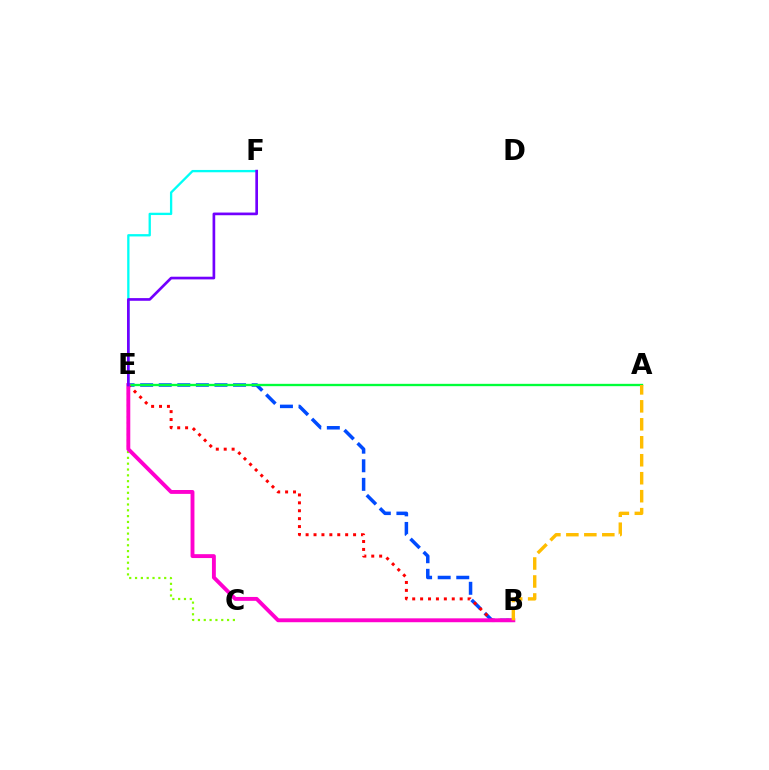{('B', 'E'): [{'color': '#004bff', 'line_style': 'dashed', 'thickness': 2.52}, {'color': '#ff0000', 'line_style': 'dotted', 'thickness': 2.15}, {'color': '#ff00cf', 'line_style': 'solid', 'thickness': 2.8}], ('C', 'E'): [{'color': '#84ff00', 'line_style': 'dotted', 'thickness': 1.58}], ('A', 'E'): [{'color': '#00ff39', 'line_style': 'solid', 'thickness': 1.68}], ('E', 'F'): [{'color': '#00fff6', 'line_style': 'solid', 'thickness': 1.67}, {'color': '#7200ff', 'line_style': 'solid', 'thickness': 1.93}], ('A', 'B'): [{'color': '#ffbd00', 'line_style': 'dashed', 'thickness': 2.44}]}